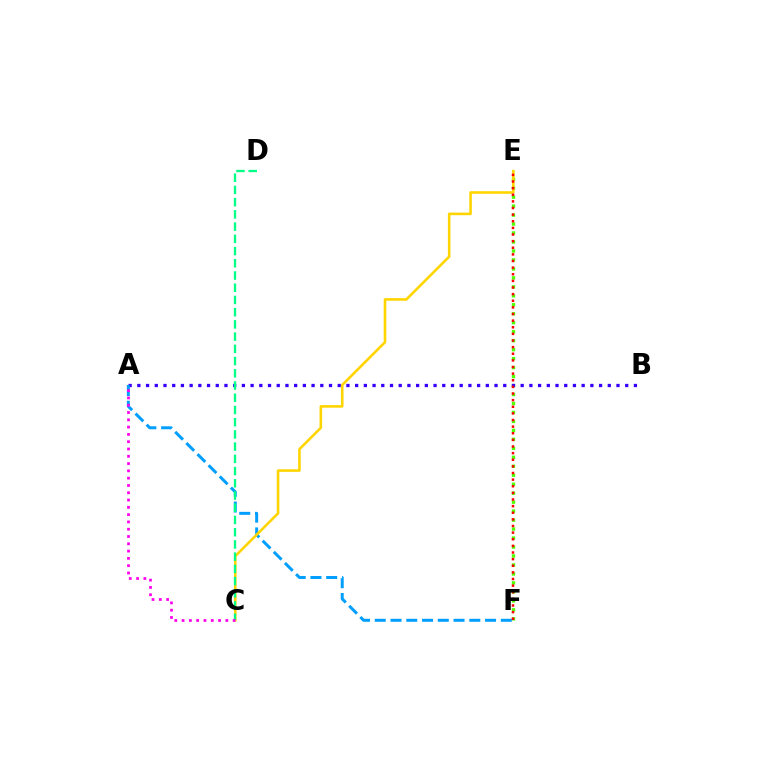{('E', 'F'): [{'color': '#4fff00', 'line_style': 'dotted', 'thickness': 2.44}, {'color': '#ff0000', 'line_style': 'dotted', 'thickness': 1.8}], ('A', 'B'): [{'color': '#3700ff', 'line_style': 'dotted', 'thickness': 2.37}], ('A', 'F'): [{'color': '#009eff', 'line_style': 'dashed', 'thickness': 2.14}], ('C', 'E'): [{'color': '#ffd500', 'line_style': 'solid', 'thickness': 1.87}], ('C', 'D'): [{'color': '#00ff86', 'line_style': 'dashed', 'thickness': 1.66}], ('A', 'C'): [{'color': '#ff00ed', 'line_style': 'dotted', 'thickness': 1.98}]}